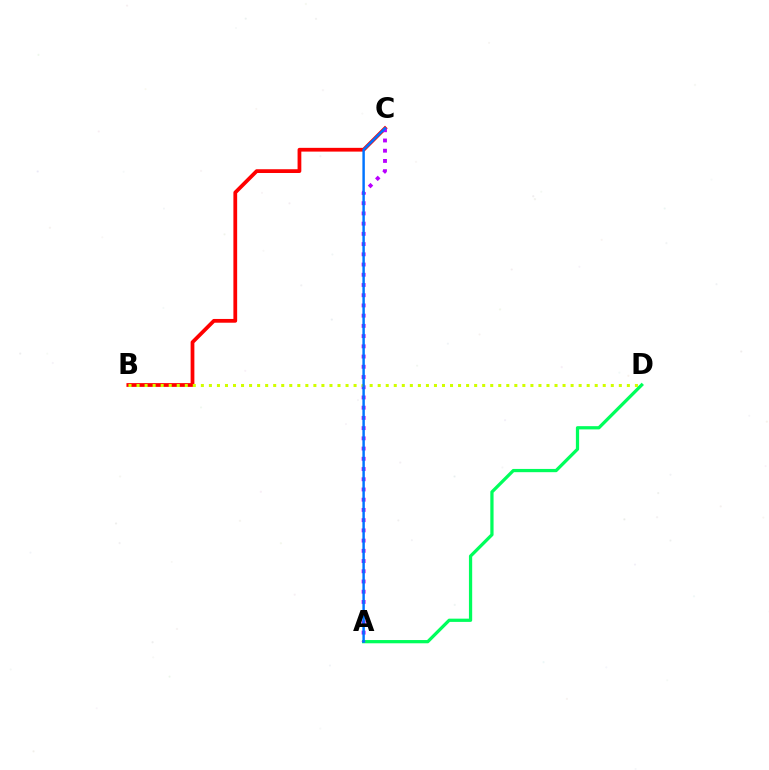{('A', 'D'): [{'color': '#00ff5c', 'line_style': 'solid', 'thickness': 2.34}], ('B', 'C'): [{'color': '#ff0000', 'line_style': 'solid', 'thickness': 2.71}], ('A', 'C'): [{'color': '#b900ff', 'line_style': 'dotted', 'thickness': 2.78}, {'color': '#0074ff', 'line_style': 'solid', 'thickness': 1.77}], ('B', 'D'): [{'color': '#d1ff00', 'line_style': 'dotted', 'thickness': 2.18}]}